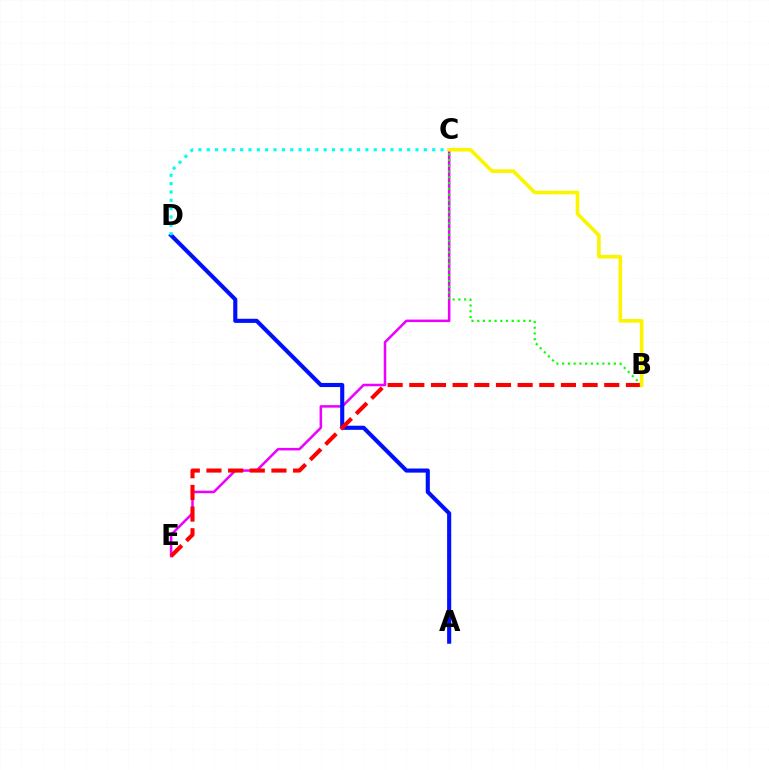{('C', 'E'): [{'color': '#ee00ff', 'line_style': 'solid', 'thickness': 1.82}], ('B', 'C'): [{'color': '#08ff00', 'line_style': 'dotted', 'thickness': 1.56}, {'color': '#fcf500', 'line_style': 'solid', 'thickness': 2.62}], ('A', 'D'): [{'color': '#0010ff', 'line_style': 'solid', 'thickness': 2.96}], ('C', 'D'): [{'color': '#00fff6', 'line_style': 'dotted', 'thickness': 2.27}], ('B', 'E'): [{'color': '#ff0000', 'line_style': 'dashed', 'thickness': 2.94}]}